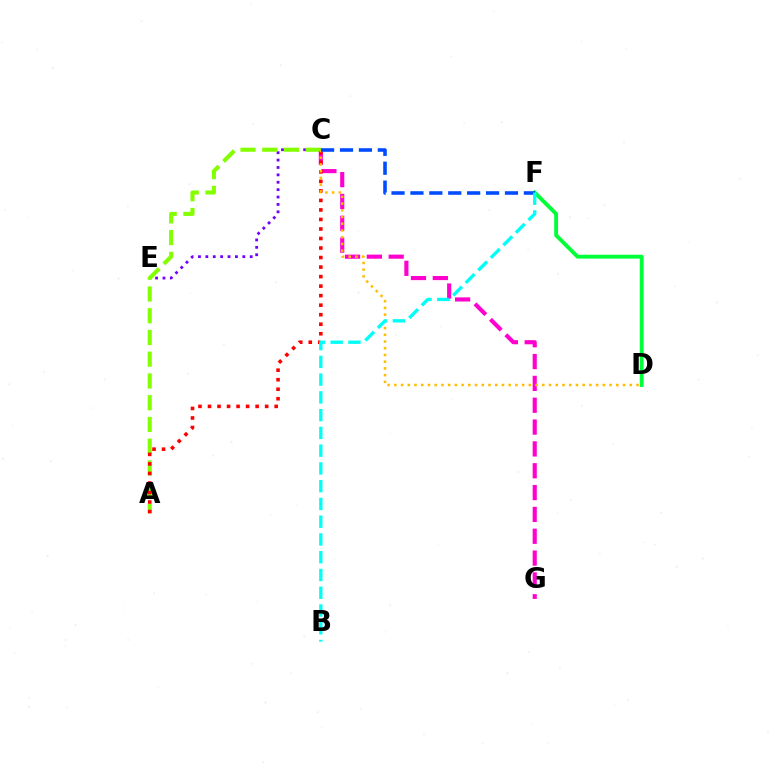{('C', 'E'): [{'color': '#7200ff', 'line_style': 'dotted', 'thickness': 2.01}], ('D', 'F'): [{'color': '#00ff39', 'line_style': 'solid', 'thickness': 2.78}], ('C', 'G'): [{'color': '#ff00cf', 'line_style': 'dashed', 'thickness': 2.97}], ('A', 'C'): [{'color': '#84ff00', 'line_style': 'dashed', 'thickness': 2.95}, {'color': '#ff0000', 'line_style': 'dotted', 'thickness': 2.59}], ('C', 'D'): [{'color': '#ffbd00', 'line_style': 'dotted', 'thickness': 1.83}], ('C', 'F'): [{'color': '#004bff', 'line_style': 'dashed', 'thickness': 2.57}], ('B', 'F'): [{'color': '#00fff6', 'line_style': 'dashed', 'thickness': 2.41}]}